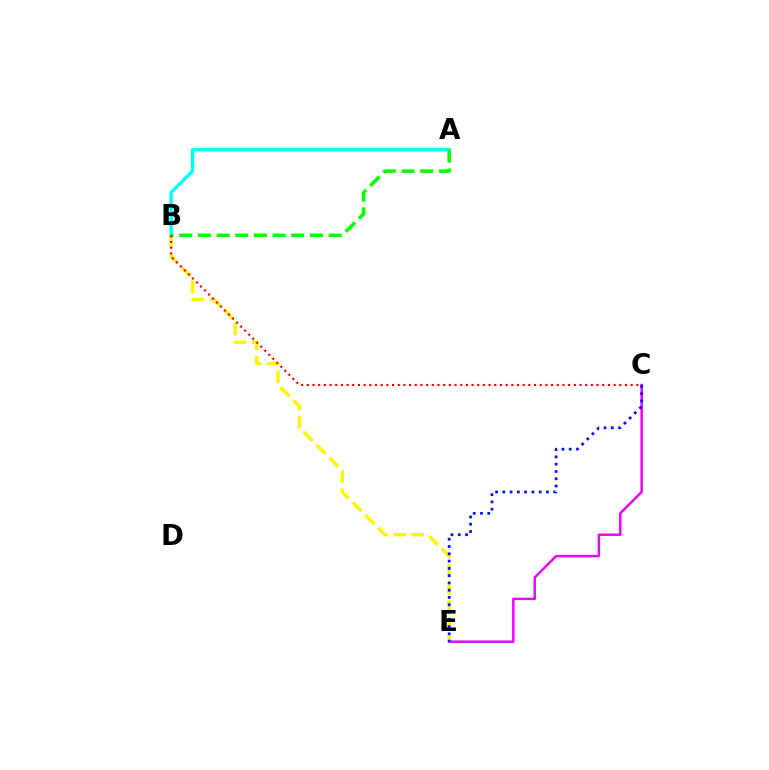{('B', 'E'): [{'color': '#fcf500', 'line_style': 'dashed', 'thickness': 2.46}], ('C', 'E'): [{'color': '#ee00ff', 'line_style': 'solid', 'thickness': 1.77}, {'color': '#0010ff', 'line_style': 'dotted', 'thickness': 1.98}], ('A', 'B'): [{'color': '#00fff6', 'line_style': 'solid', 'thickness': 2.41}, {'color': '#08ff00', 'line_style': 'dashed', 'thickness': 2.54}], ('B', 'C'): [{'color': '#ff0000', 'line_style': 'dotted', 'thickness': 1.54}]}